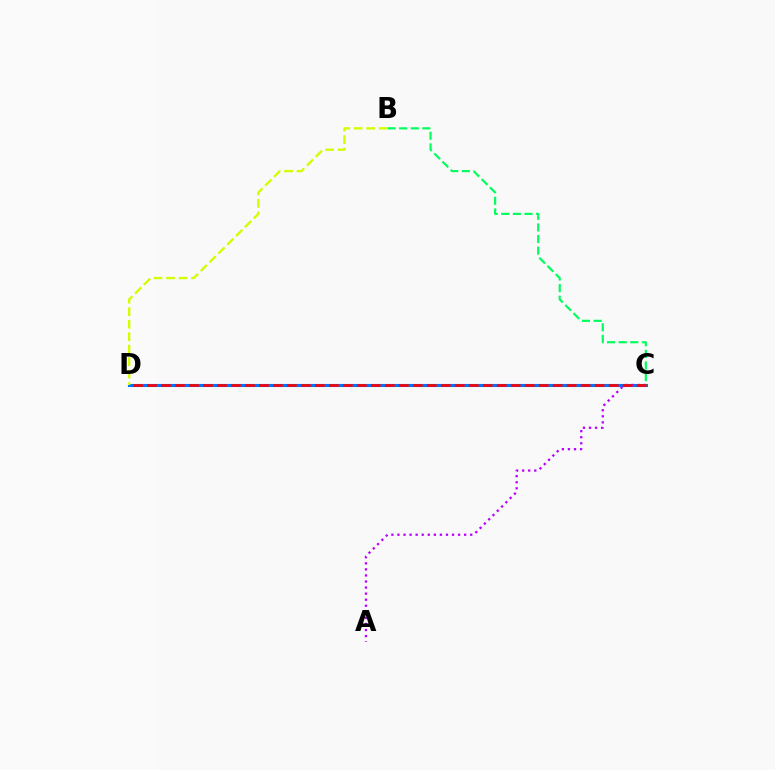{('C', 'D'): [{'color': '#0074ff', 'line_style': 'solid', 'thickness': 2.22}, {'color': '#ff0000', 'line_style': 'dashed', 'thickness': 1.9}], ('B', 'C'): [{'color': '#00ff5c', 'line_style': 'dashed', 'thickness': 1.58}], ('B', 'D'): [{'color': '#d1ff00', 'line_style': 'dashed', 'thickness': 1.7}], ('A', 'C'): [{'color': '#b900ff', 'line_style': 'dotted', 'thickness': 1.65}]}